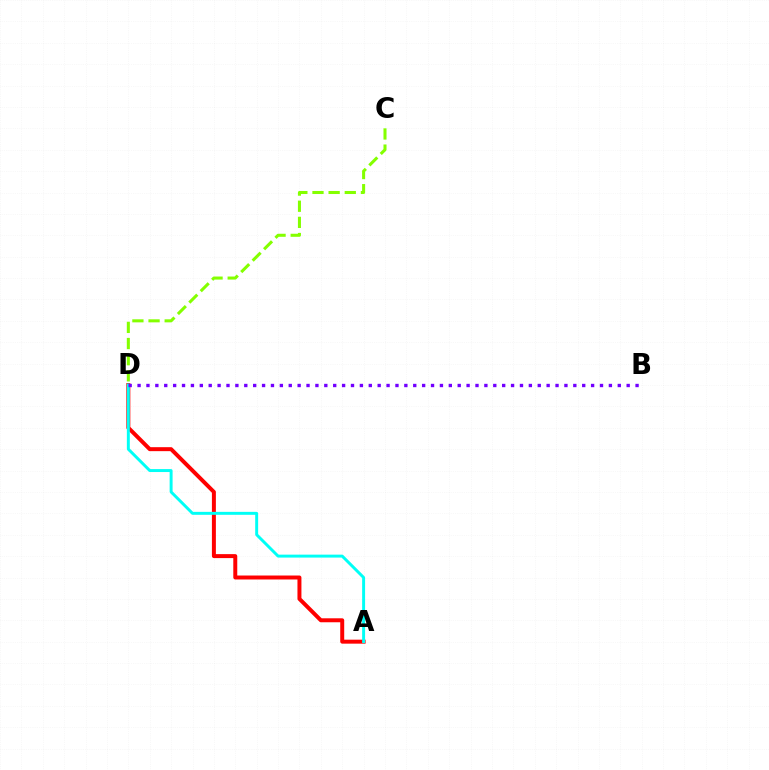{('A', 'D'): [{'color': '#ff0000', 'line_style': 'solid', 'thickness': 2.86}, {'color': '#00fff6', 'line_style': 'solid', 'thickness': 2.12}], ('C', 'D'): [{'color': '#84ff00', 'line_style': 'dashed', 'thickness': 2.19}], ('B', 'D'): [{'color': '#7200ff', 'line_style': 'dotted', 'thickness': 2.42}]}